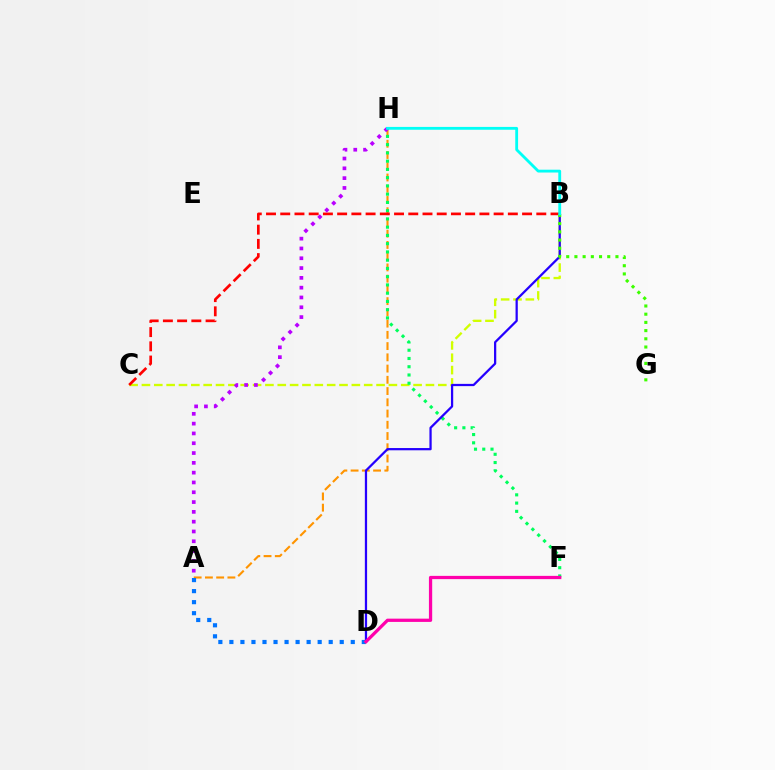{('A', 'H'): [{'color': '#ff9400', 'line_style': 'dashed', 'thickness': 1.53}, {'color': '#b900ff', 'line_style': 'dotted', 'thickness': 2.66}], ('B', 'C'): [{'color': '#d1ff00', 'line_style': 'dashed', 'thickness': 1.68}, {'color': '#ff0000', 'line_style': 'dashed', 'thickness': 1.93}], ('F', 'H'): [{'color': '#00ff5c', 'line_style': 'dotted', 'thickness': 2.24}], ('B', 'D'): [{'color': '#2500ff', 'line_style': 'solid', 'thickness': 1.62}], ('A', 'D'): [{'color': '#0074ff', 'line_style': 'dotted', 'thickness': 3.0}], ('B', 'G'): [{'color': '#3dff00', 'line_style': 'dotted', 'thickness': 2.23}], ('D', 'F'): [{'color': '#ff00ac', 'line_style': 'solid', 'thickness': 2.35}], ('B', 'H'): [{'color': '#00fff6', 'line_style': 'solid', 'thickness': 2.04}]}